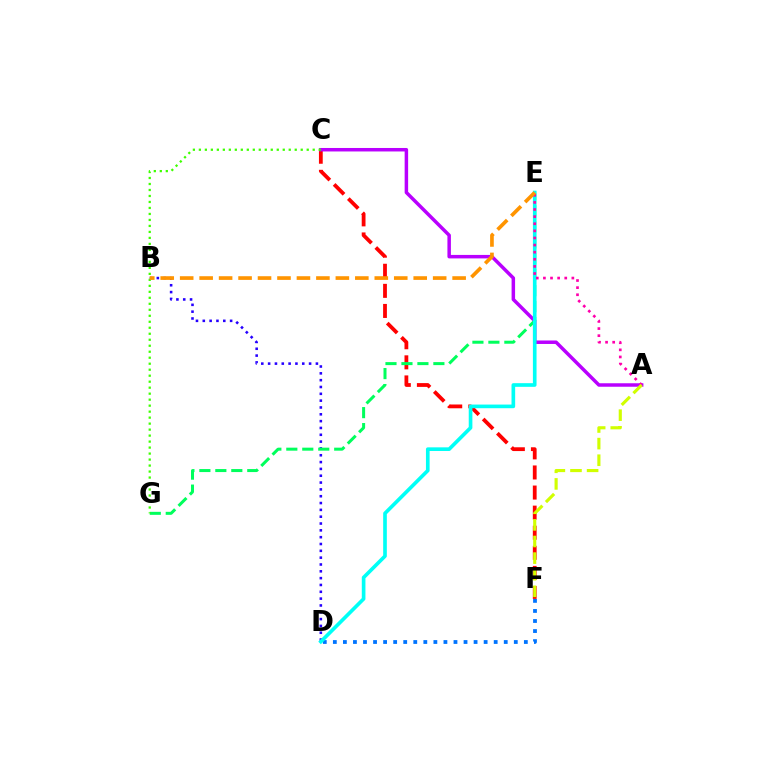{('B', 'D'): [{'color': '#2500ff', 'line_style': 'dotted', 'thickness': 1.85}], ('D', 'F'): [{'color': '#0074ff', 'line_style': 'dotted', 'thickness': 2.73}], ('C', 'F'): [{'color': '#ff0000', 'line_style': 'dashed', 'thickness': 2.73}], ('A', 'C'): [{'color': '#b900ff', 'line_style': 'solid', 'thickness': 2.51}], ('E', 'G'): [{'color': '#00ff5c', 'line_style': 'dashed', 'thickness': 2.17}], ('C', 'G'): [{'color': '#3dff00', 'line_style': 'dotted', 'thickness': 1.63}], ('D', 'E'): [{'color': '#00fff6', 'line_style': 'solid', 'thickness': 2.63}], ('A', 'E'): [{'color': '#ff00ac', 'line_style': 'dotted', 'thickness': 1.93}], ('B', 'E'): [{'color': '#ff9400', 'line_style': 'dashed', 'thickness': 2.64}], ('A', 'F'): [{'color': '#d1ff00', 'line_style': 'dashed', 'thickness': 2.26}]}